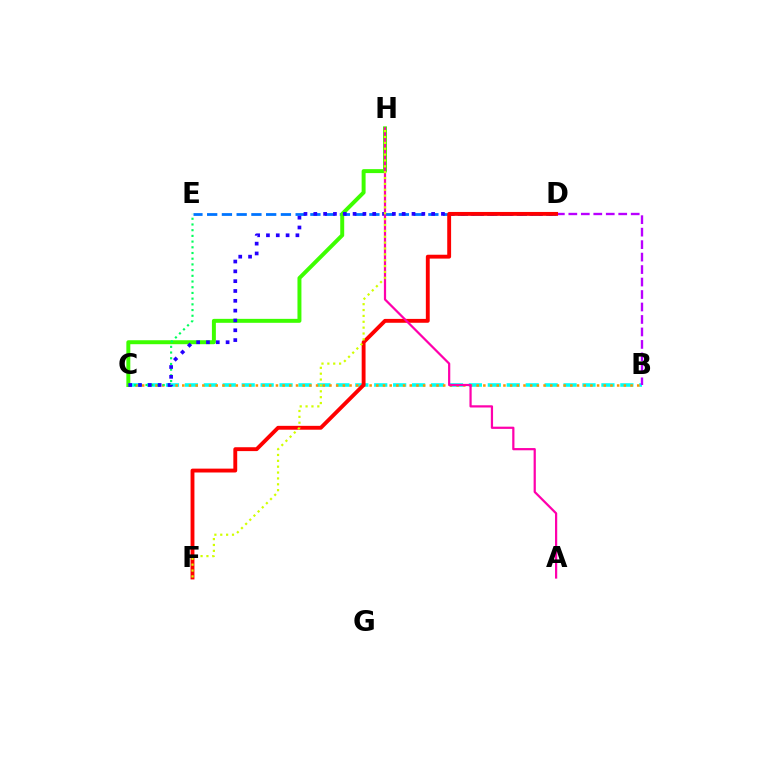{('D', 'E'): [{'color': '#0074ff', 'line_style': 'dashed', 'thickness': 2.0}], ('B', 'C'): [{'color': '#00fff6', 'line_style': 'dashed', 'thickness': 2.57}, {'color': '#ff9400', 'line_style': 'dotted', 'thickness': 1.82}], ('C', 'H'): [{'color': '#3dff00', 'line_style': 'solid', 'thickness': 2.85}], ('C', 'E'): [{'color': '#00ff5c', 'line_style': 'dotted', 'thickness': 1.55}], ('B', 'D'): [{'color': '#b900ff', 'line_style': 'dashed', 'thickness': 1.69}], ('C', 'D'): [{'color': '#2500ff', 'line_style': 'dotted', 'thickness': 2.67}], ('D', 'F'): [{'color': '#ff0000', 'line_style': 'solid', 'thickness': 2.79}], ('A', 'H'): [{'color': '#ff00ac', 'line_style': 'solid', 'thickness': 1.6}], ('F', 'H'): [{'color': '#d1ff00', 'line_style': 'dotted', 'thickness': 1.59}]}